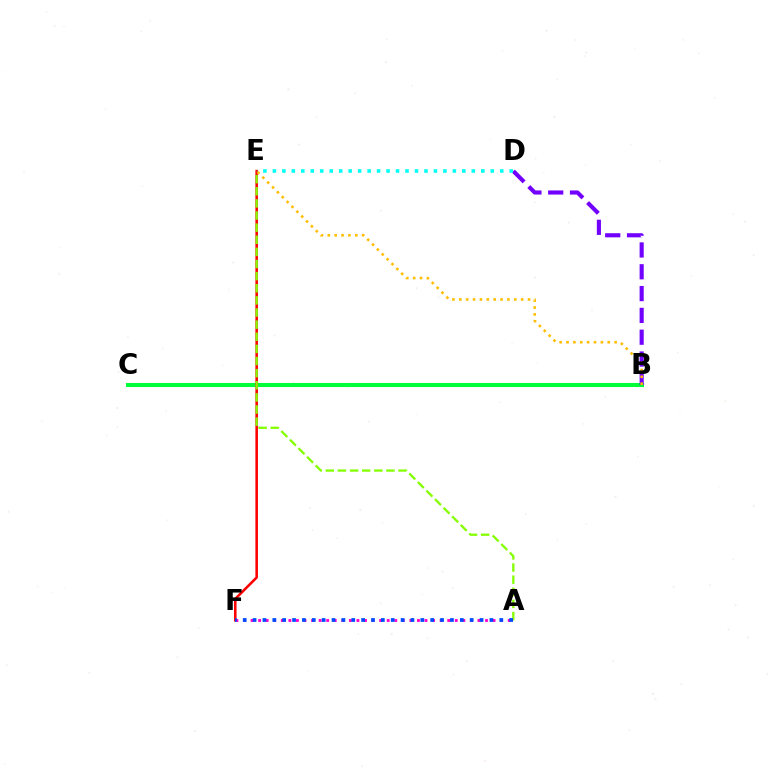{('B', 'C'): [{'color': '#00ff39', 'line_style': 'solid', 'thickness': 2.93}], ('E', 'F'): [{'color': '#ff0000', 'line_style': 'solid', 'thickness': 1.84}], ('B', 'D'): [{'color': '#7200ff', 'line_style': 'dashed', 'thickness': 2.96}], ('B', 'E'): [{'color': '#ffbd00', 'line_style': 'dotted', 'thickness': 1.87}], ('A', 'E'): [{'color': '#84ff00', 'line_style': 'dashed', 'thickness': 1.65}], ('D', 'E'): [{'color': '#00fff6', 'line_style': 'dotted', 'thickness': 2.57}], ('A', 'F'): [{'color': '#ff00cf', 'line_style': 'dotted', 'thickness': 2.05}, {'color': '#004bff', 'line_style': 'dotted', 'thickness': 2.68}]}